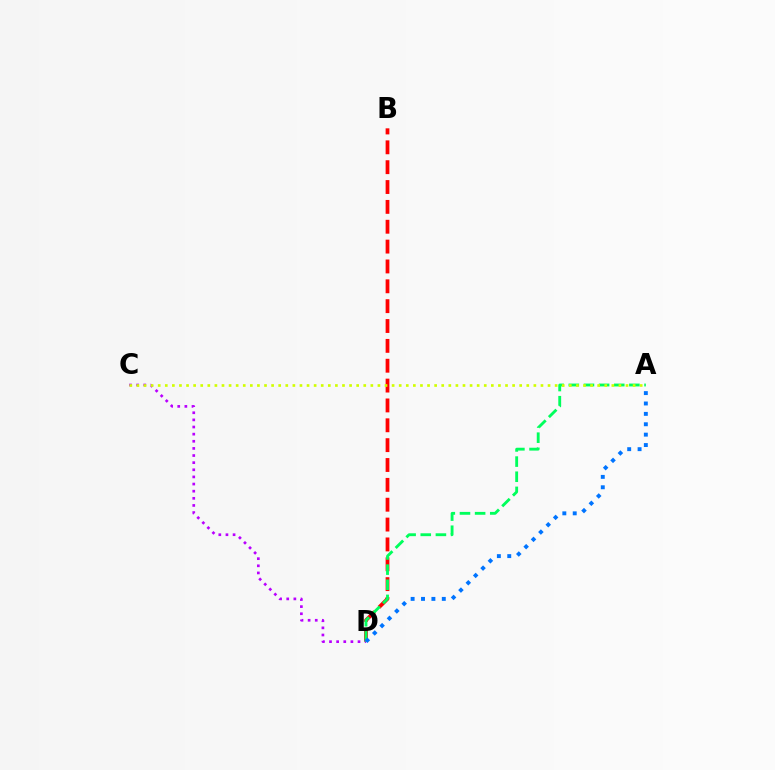{('B', 'D'): [{'color': '#ff0000', 'line_style': 'dashed', 'thickness': 2.7}], ('C', 'D'): [{'color': '#b900ff', 'line_style': 'dotted', 'thickness': 1.94}], ('A', 'D'): [{'color': '#00ff5c', 'line_style': 'dashed', 'thickness': 2.06}, {'color': '#0074ff', 'line_style': 'dotted', 'thickness': 2.82}], ('A', 'C'): [{'color': '#d1ff00', 'line_style': 'dotted', 'thickness': 1.93}]}